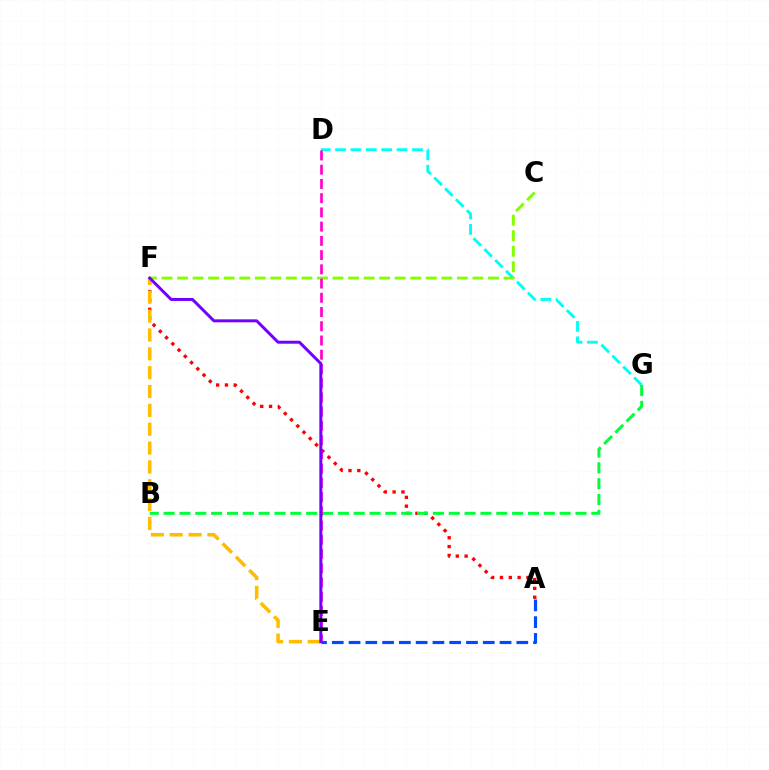{('A', 'E'): [{'color': '#004bff', 'line_style': 'dashed', 'thickness': 2.28}], ('A', 'F'): [{'color': '#ff0000', 'line_style': 'dotted', 'thickness': 2.4}], ('D', 'G'): [{'color': '#00fff6', 'line_style': 'dashed', 'thickness': 2.09}], ('E', 'F'): [{'color': '#ffbd00', 'line_style': 'dashed', 'thickness': 2.56}, {'color': '#7200ff', 'line_style': 'solid', 'thickness': 2.15}], ('C', 'F'): [{'color': '#84ff00', 'line_style': 'dashed', 'thickness': 2.11}], ('B', 'G'): [{'color': '#00ff39', 'line_style': 'dashed', 'thickness': 2.15}], ('D', 'E'): [{'color': '#ff00cf', 'line_style': 'dashed', 'thickness': 1.93}]}